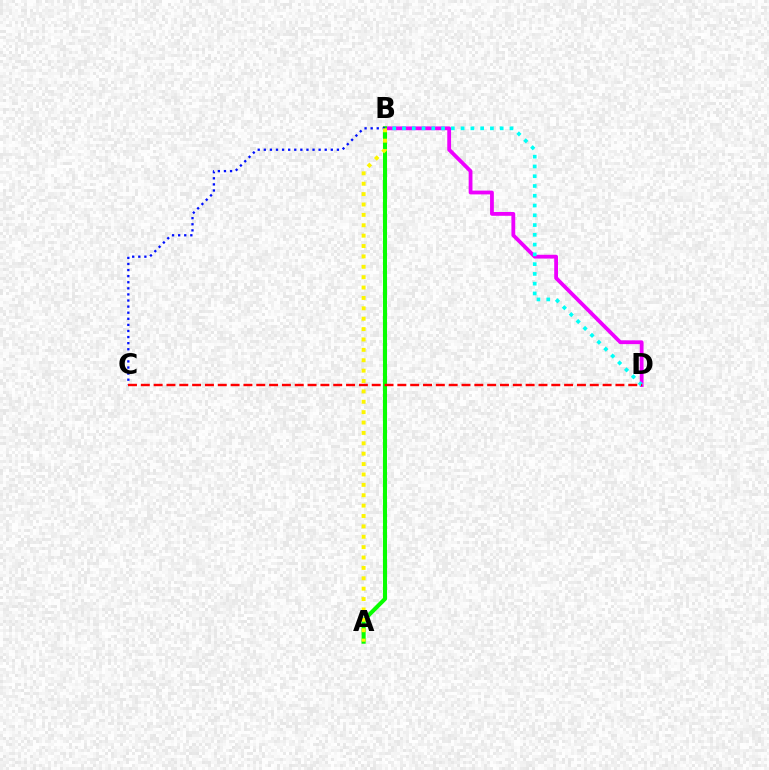{('B', 'D'): [{'color': '#ee00ff', 'line_style': 'solid', 'thickness': 2.73}, {'color': '#00fff6', 'line_style': 'dotted', 'thickness': 2.65}], ('A', 'B'): [{'color': '#08ff00', 'line_style': 'solid', 'thickness': 2.93}, {'color': '#fcf500', 'line_style': 'dotted', 'thickness': 2.82}], ('B', 'C'): [{'color': '#0010ff', 'line_style': 'dotted', 'thickness': 1.65}], ('C', 'D'): [{'color': '#ff0000', 'line_style': 'dashed', 'thickness': 1.74}]}